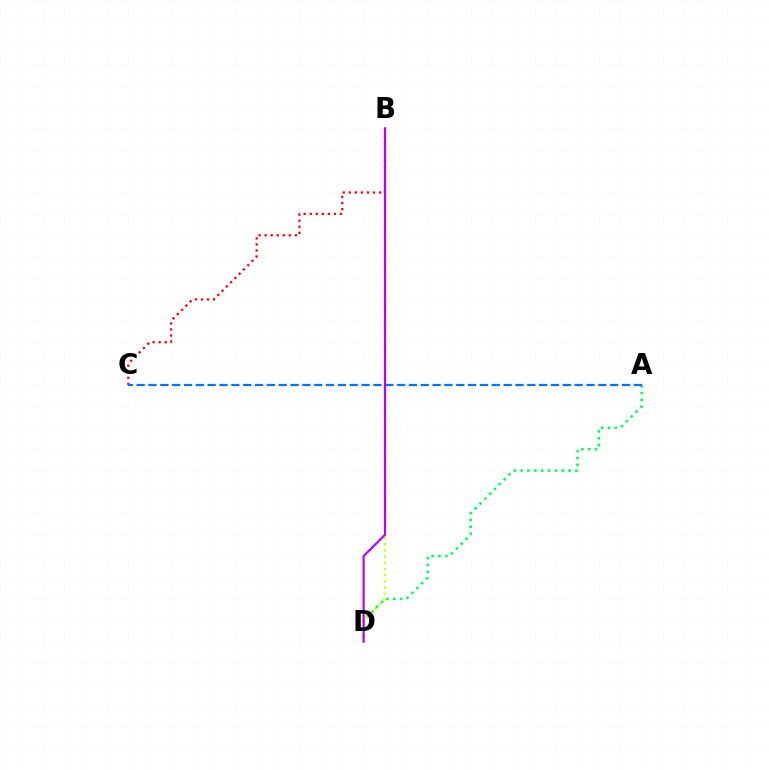{('B', 'C'): [{'color': '#ff0000', 'line_style': 'dotted', 'thickness': 1.64}], ('A', 'D'): [{'color': '#00ff5c', 'line_style': 'dotted', 'thickness': 1.86}], ('B', 'D'): [{'color': '#d1ff00', 'line_style': 'dotted', 'thickness': 1.68}, {'color': '#b900ff', 'line_style': 'solid', 'thickness': 1.58}], ('A', 'C'): [{'color': '#0074ff', 'line_style': 'dashed', 'thickness': 1.61}]}